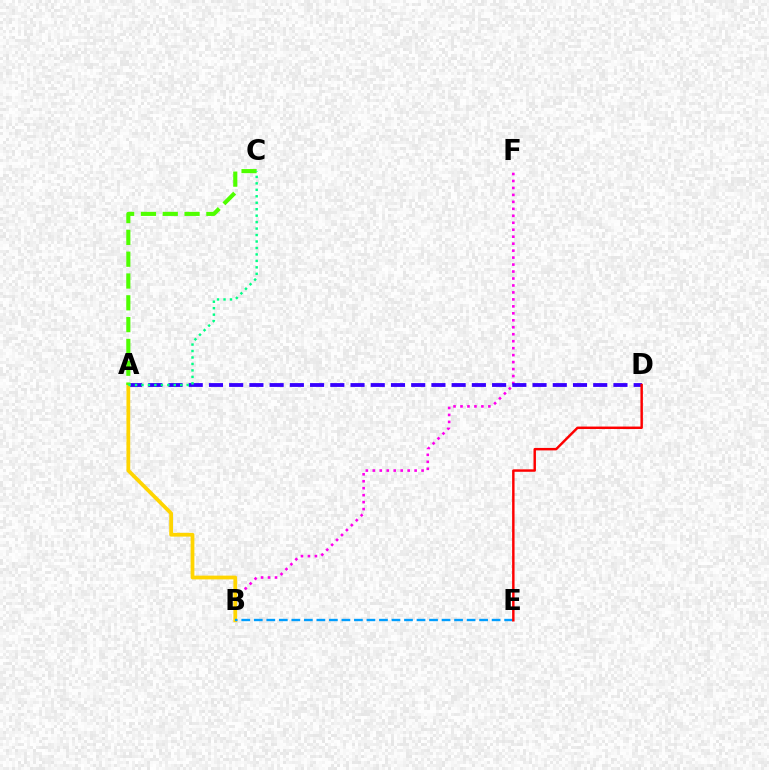{('B', 'F'): [{'color': '#ff00ed', 'line_style': 'dotted', 'thickness': 1.89}], ('A', 'D'): [{'color': '#3700ff', 'line_style': 'dashed', 'thickness': 2.75}], ('A', 'B'): [{'color': '#ffd500', 'line_style': 'solid', 'thickness': 2.71}], ('A', 'C'): [{'color': '#4fff00', 'line_style': 'dashed', 'thickness': 2.96}, {'color': '#00ff86', 'line_style': 'dotted', 'thickness': 1.76}], ('B', 'E'): [{'color': '#009eff', 'line_style': 'dashed', 'thickness': 1.7}], ('D', 'E'): [{'color': '#ff0000', 'line_style': 'solid', 'thickness': 1.76}]}